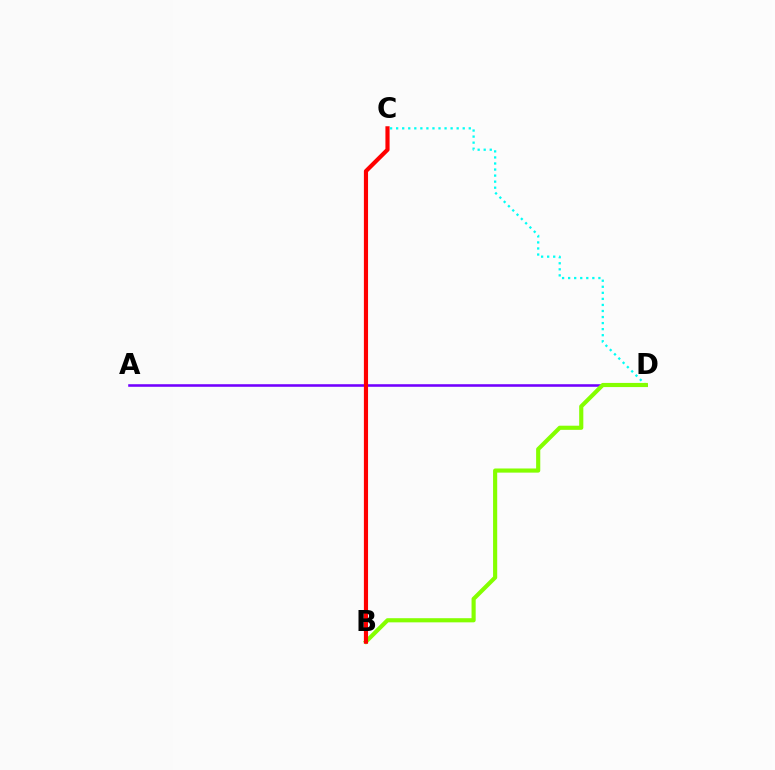{('C', 'D'): [{'color': '#00fff6', 'line_style': 'dotted', 'thickness': 1.64}], ('A', 'D'): [{'color': '#7200ff', 'line_style': 'solid', 'thickness': 1.85}], ('B', 'D'): [{'color': '#84ff00', 'line_style': 'solid', 'thickness': 2.98}], ('B', 'C'): [{'color': '#ff0000', 'line_style': 'solid', 'thickness': 2.99}]}